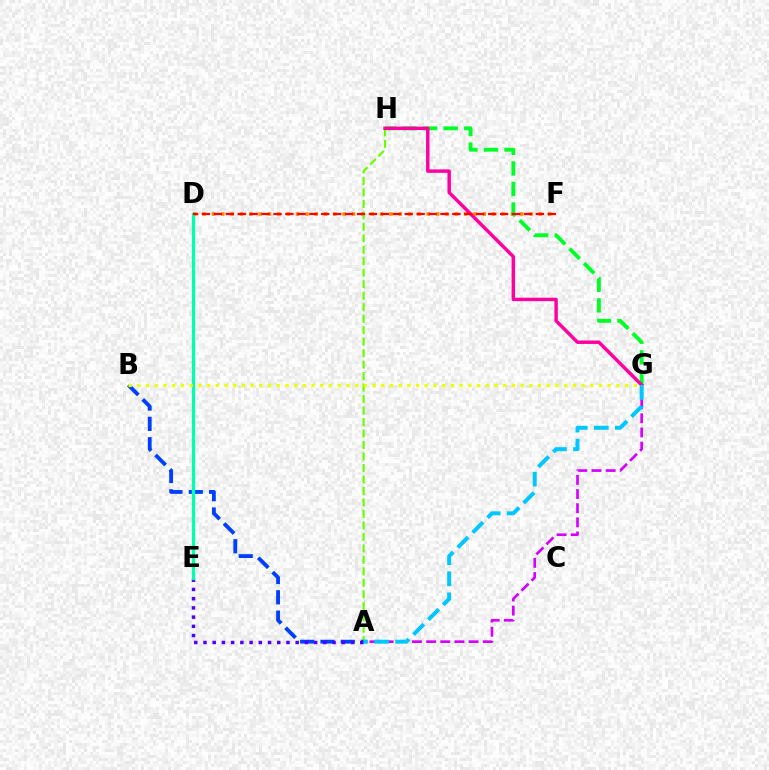{('D', 'F'): [{'color': '#ff8800', 'line_style': 'dotted', 'thickness': 2.54}, {'color': '#ff0000', 'line_style': 'dashed', 'thickness': 1.62}], ('G', 'H'): [{'color': '#00ff27', 'line_style': 'dashed', 'thickness': 2.79}, {'color': '#ff00a0', 'line_style': 'solid', 'thickness': 2.48}], ('A', 'G'): [{'color': '#d600ff', 'line_style': 'dashed', 'thickness': 1.92}, {'color': '#00c7ff', 'line_style': 'dashed', 'thickness': 2.86}], ('A', 'H'): [{'color': '#66ff00', 'line_style': 'dashed', 'thickness': 1.56}], ('A', 'B'): [{'color': '#003fff', 'line_style': 'dashed', 'thickness': 2.76}], ('A', 'E'): [{'color': '#4f00ff', 'line_style': 'dotted', 'thickness': 2.5}], ('D', 'E'): [{'color': '#00ffaf', 'line_style': 'solid', 'thickness': 2.36}], ('B', 'G'): [{'color': '#eeff00', 'line_style': 'dotted', 'thickness': 2.37}]}